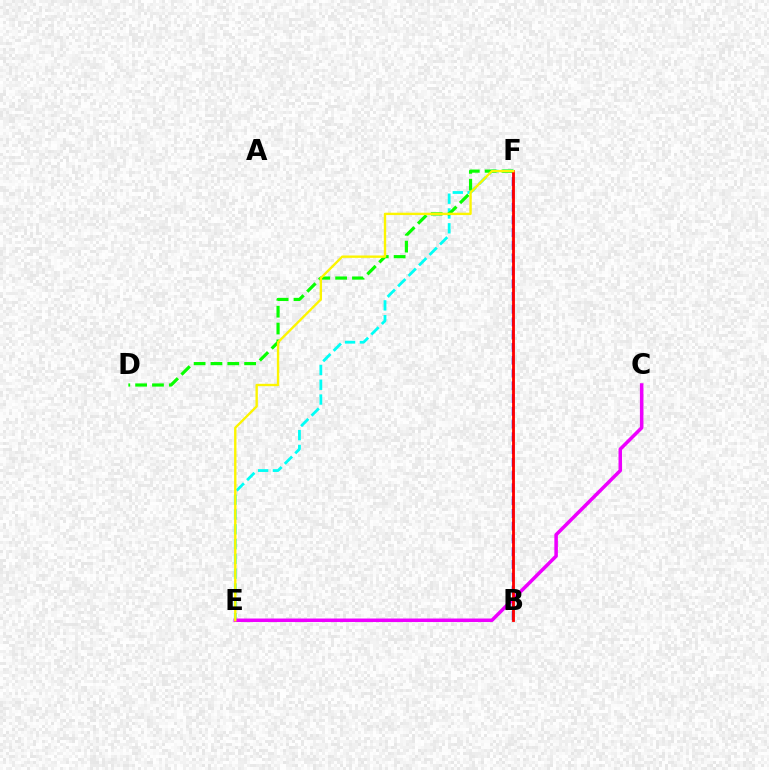{('E', 'F'): [{'color': '#00fff6', 'line_style': 'dashed', 'thickness': 2.01}, {'color': '#fcf500', 'line_style': 'solid', 'thickness': 1.71}], ('B', 'F'): [{'color': '#0010ff', 'line_style': 'dashed', 'thickness': 1.73}, {'color': '#ff0000', 'line_style': 'solid', 'thickness': 2.04}], ('C', 'E'): [{'color': '#ee00ff', 'line_style': 'solid', 'thickness': 2.53}], ('D', 'F'): [{'color': '#08ff00', 'line_style': 'dashed', 'thickness': 2.29}]}